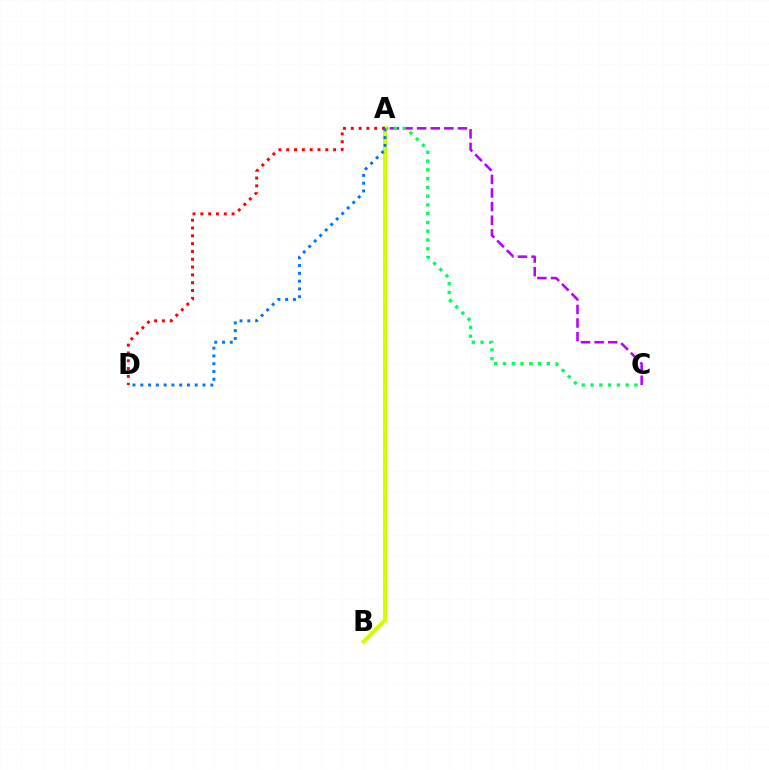{('A', 'C'): [{'color': '#b900ff', 'line_style': 'dashed', 'thickness': 1.85}, {'color': '#00ff5c', 'line_style': 'dotted', 'thickness': 2.38}], ('A', 'B'): [{'color': '#d1ff00', 'line_style': 'solid', 'thickness': 2.91}], ('A', 'D'): [{'color': '#ff0000', 'line_style': 'dotted', 'thickness': 2.12}, {'color': '#0074ff', 'line_style': 'dotted', 'thickness': 2.11}]}